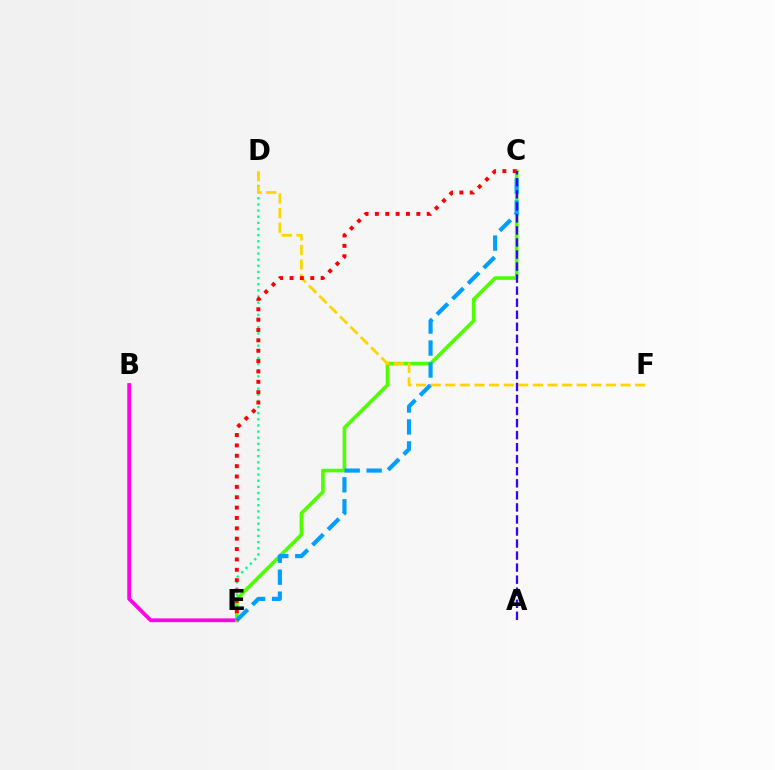{('B', 'E'): [{'color': '#ff00ed', 'line_style': 'solid', 'thickness': 2.73}], ('D', 'E'): [{'color': '#00ff86', 'line_style': 'dotted', 'thickness': 1.67}], ('C', 'E'): [{'color': '#4fff00', 'line_style': 'solid', 'thickness': 2.61}, {'color': '#009eff', 'line_style': 'dashed', 'thickness': 2.98}, {'color': '#ff0000', 'line_style': 'dotted', 'thickness': 2.82}], ('D', 'F'): [{'color': '#ffd500', 'line_style': 'dashed', 'thickness': 1.98}], ('A', 'C'): [{'color': '#3700ff', 'line_style': 'dashed', 'thickness': 1.64}]}